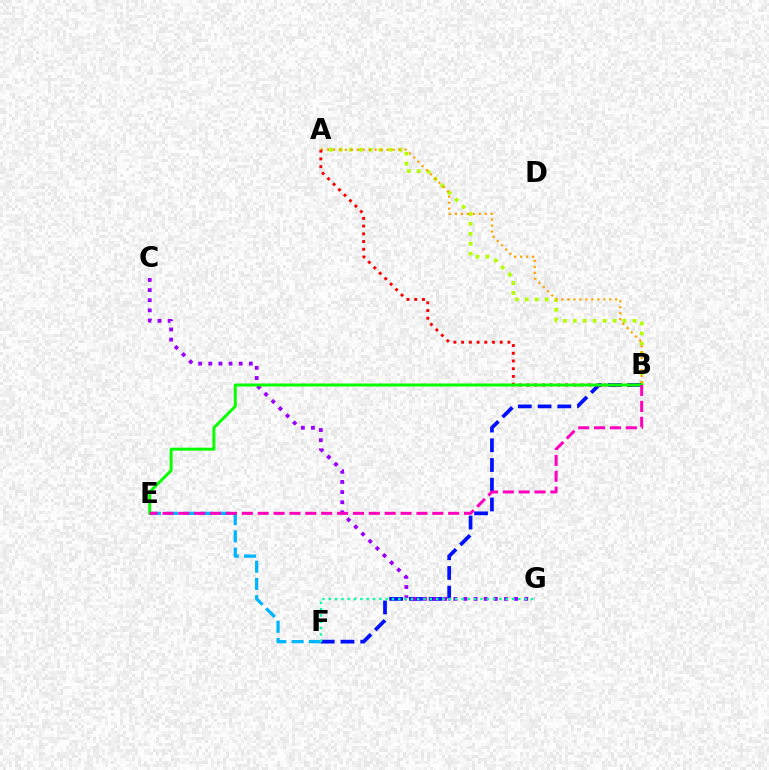{('A', 'B'): [{'color': '#b3ff00', 'line_style': 'dotted', 'thickness': 2.7}, {'color': '#ffa500', 'line_style': 'dotted', 'thickness': 1.62}, {'color': '#ff0000', 'line_style': 'dotted', 'thickness': 2.1}], ('B', 'F'): [{'color': '#0010ff', 'line_style': 'dashed', 'thickness': 2.68}], ('C', 'G'): [{'color': '#9b00ff', 'line_style': 'dotted', 'thickness': 2.75}], ('E', 'F'): [{'color': '#00b5ff', 'line_style': 'dashed', 'thickness': 2.34}], ('F', 'G'): [{'color': '#00ff9d', 'line_style': 'dotted', 'thickness': 1.72}], ('B', 'E'): [{'color': '#08ff00', 'line_style': 'solid', 'thickness': 2.14}, {'color': '#ff00bd', 'line_style': 'dashed', 'thickness': 2.16}]}